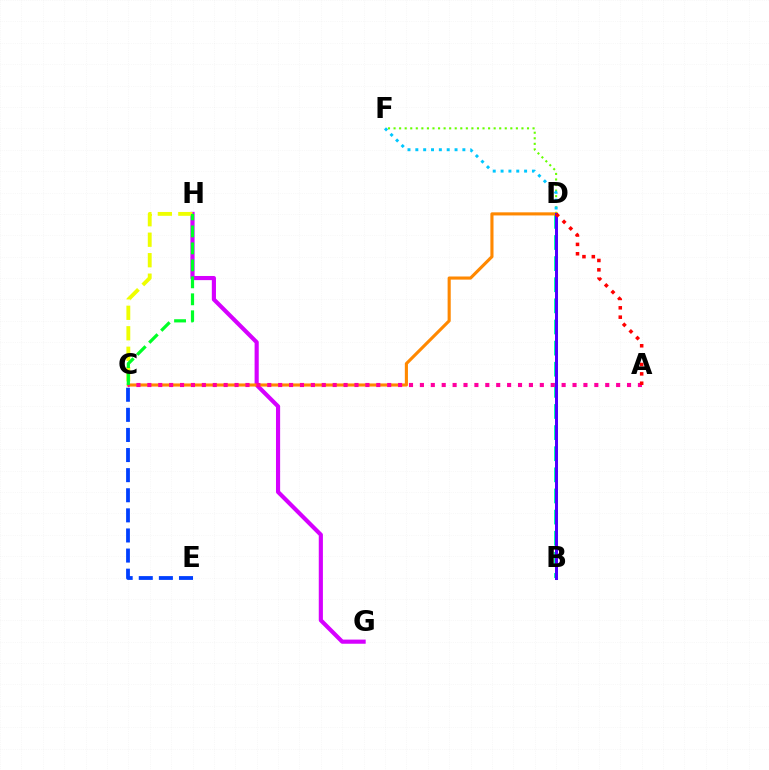{('G', 'H'): [{'color': '#d600ff', 'line_style': 'solid', 'thickness': 2.98}], ('C', 'E'): [{'color': '#003fff', 'line_style': 'dashed', 'thickness': 2.73}], ('D', 'F'): [{'color': '#66ff00', 'line_style': 'dotted', 'thickness': 1.51}, {'color': '#00c7ff', 'line_style': 'dotted', 'thickness': 2.13}], ('B', 'D'): [{'color': '#00ffaf', 'line_style': 'dashed', 'thickness': 2.87}, {'color': '#4f00ff', 'line_style': 'solid', 'thickness': 2.17}], ('C', 'D'): [{'color': '#ff8800', 'line_style': 'solid', 'thickness': 2.24}], ('A', 'C'): [{'color': '#ff00a0', 'line_style': 'dotted', 'thickness': 2.96}], ('A', 'D'): [{'color': '#ff0000', 'line_style': 'dotted', 'thickness': 2.54}], ('C', 'H'): [{'color': '#eeff00', 'line_style': 'dashed', 'thickness': 2.78}, {'color': '#00ff27', 'line_style': 'dashed', 'thickness': 2.31}]}